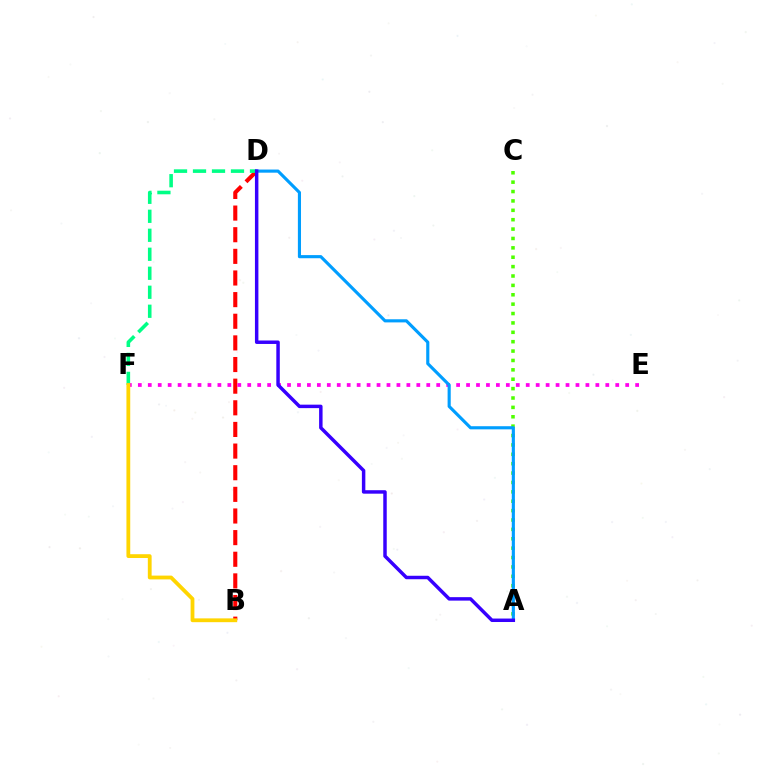{('B', 'D'): [{'color': '#ff0000', 'line_style': 'dashed', 'thickness': 2.94}], ('D', 'F'): [{'color': '#00ff86', 'line_style': 'dashed', 'thickness': 2.58}], ('A', 'C'): [{'color': '#4fff00', 'line_style': 'dotted', 'thickness': 2.55}], ('E', 'F'): [{'color': '#ff00ed', 'line_style': 'dotted', 'thickness': 2.7}], ('A', 'D'): [{'color': '#009eff', 'line_style': 'solid', 'thickness': 2.25}, {'color': '#3700ff', 'line_style': 'solid', 'thickness': 2.5}], ('B', 'F'): [{'color': '#ffd500', 'line_style': 'solid', 'thickness': 2.73}]}